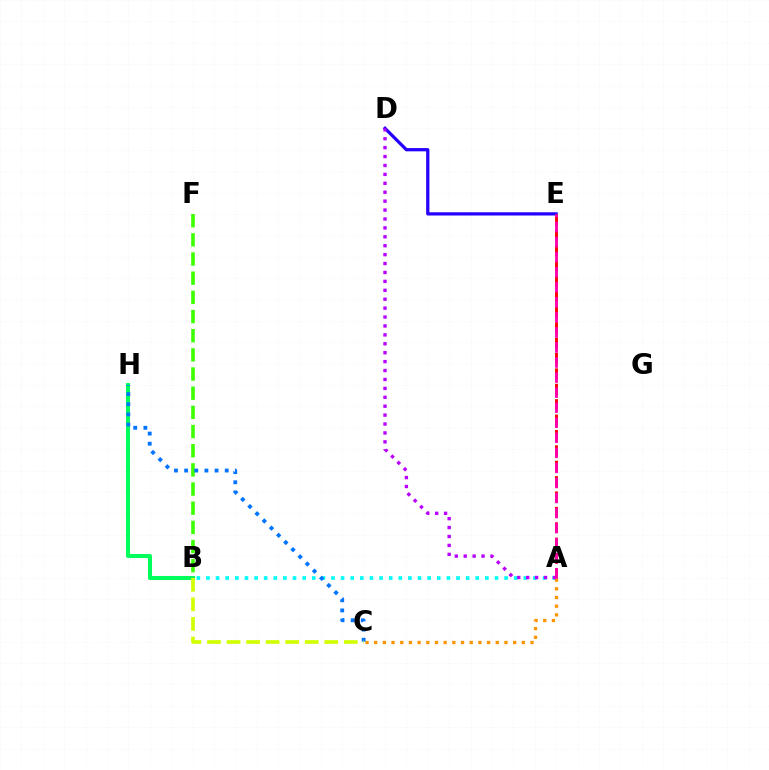{('B', 'H'): [{'color': '#00ff5c', 'line_style': 'solid', 'thickness': 2.92}], ('D', 'E'): [{'color': '#2500ff', 'line_style': 'solid', 'thickness': 2.34}], ('A', 'B'): [{'color': '#00fff6', 'line_style': 'dotted', 'thickness': 2.61}], ('A', 'E'): [{'color': '#ff0000', 'line_style': 'dashed', 'thickness': 2.09}, {'color': '#ff00ac', 'line_style': 'dashed', 'thickness': 2.04}], ('A', 'C'): [{'color': '#ff9400', 'line_style': 'dotted', 'thickness': 2.36}], ('B', 'F'): [{'color': '#3dff00', 'line_style': 'dashed', 'thickness': 2.6}], ('C', 'H'): [{'color': '#0074ff', 'line_style': 'dotted', 'thickness': 2.76}], ('A', 'D'): [{'color': '#b900ff', 'line_style': 'dotted', 'thickness': 2.42}], ('B', 'C'): [{'color': '#d1ff00', 'line_style': 'dashed', 'thickness': 2.65}]}